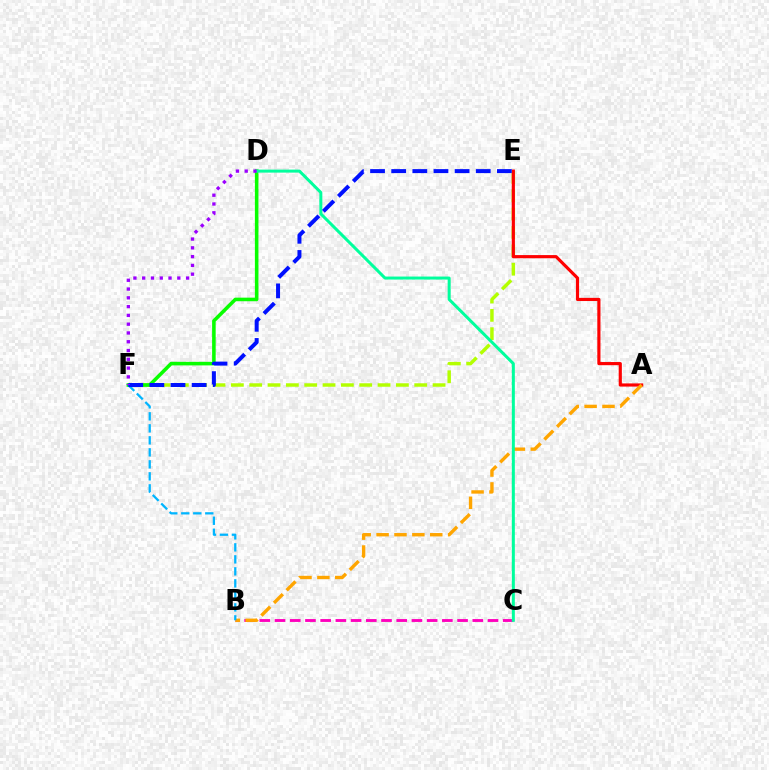{('E', 'F'): [{'color': '#b3ff00', 'line_style': 'dashed', 'thickness': 2.49}, {'color': '#0010ff', 'line_style': 'dashed', 'thickness': 2.87}], ('B', 'C'): [{'color': '#ff00bd', 'line_style': 'dashed', 'thickness': 2.07}], ('A', 'E'): [{'color': '#ff0000', 'line_style': 'solid', 'thickness': 2.28}], ('D', 'F'): [{'color': '#08ff00', 'line_style': 'solid', 'thickness': 2.57}, {'color': '#9b00ff', 'line_style': 'dotted', 'thickness': 2.39}], ('A', 'B'): [{'color': '#ffa500', 'line_style': 'dashed', 'thickness': 2.43}], ('B', 'F'): [{'color': '#00b5ff', 'line_style': 'dashed', 'thickness': 1.63}], ('C', 'D'): [{'color': '#00ff9d', 'line_style': 'solid', 'thickness': 2.16}]}